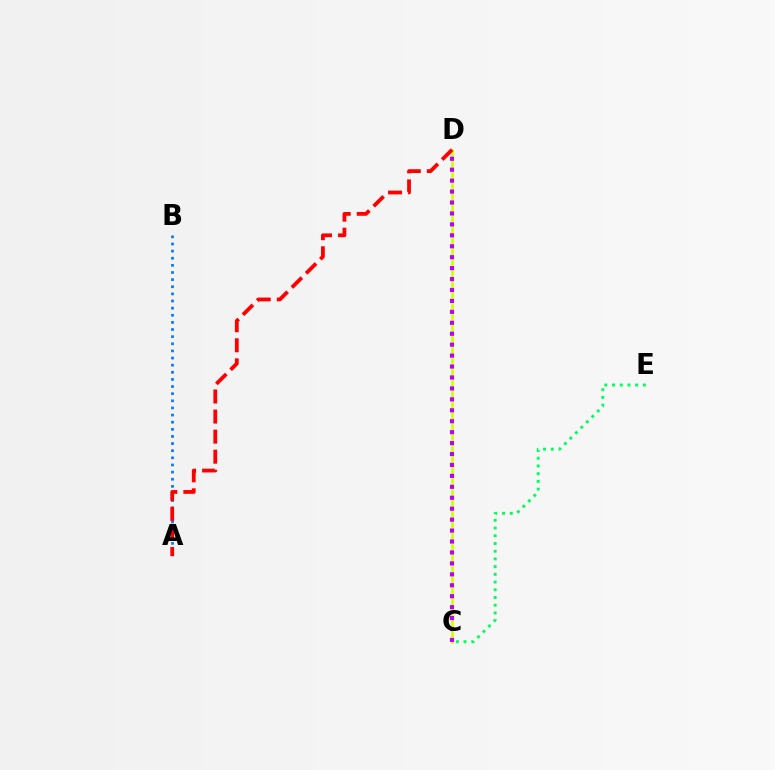{('C', 'D'): [{'color': '#d1ff00', 'line_style': 'solid', 'thickness': 1.9}, {'color': '#b900ff', 'line_style': 'dotted', 'thickness': 2.97}], ('C', 'E'): [{'color': '#00ff5c', 'line_style': 'dotted', 'thickness': 2.1}], ('A', 'B'): [{'color': '#0074ff', 'line_style': 'dotted', 'thickness': 1.94}], ('A', 'D'): [{'color': '#ff0000', 'line_style': 'dashed', 'thickness': 2.72}]}